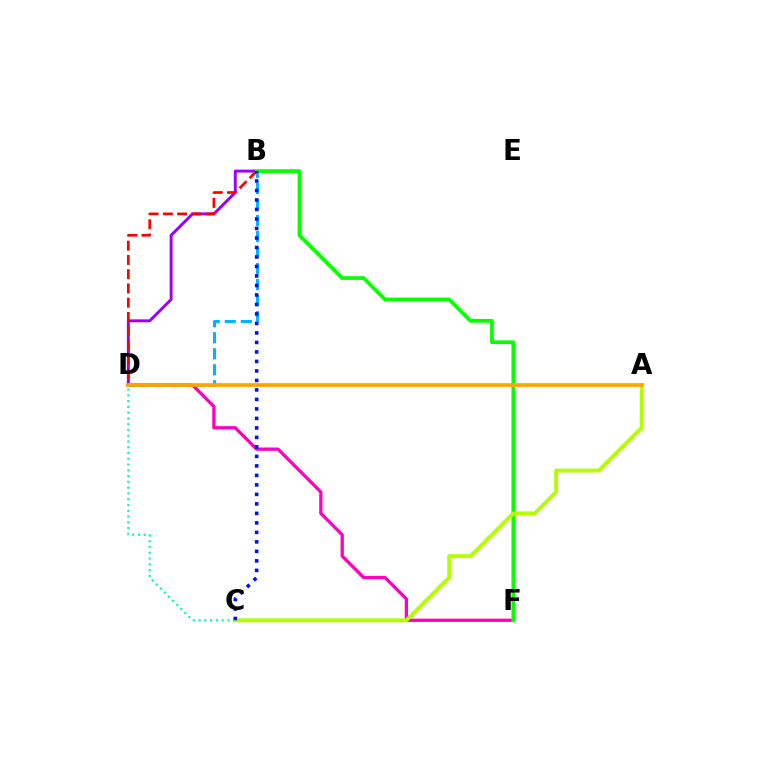{('C', 'D'): [{'color': '#00ff9d', 'line_style': 'dotted', 'thickness': 1.57}], ('D', 'F'): [{'color': '#ff00bd', 'line_style': 'solid', 'thickness': 2.36}], ('B', 'D'): [{'color': '#9b00ff', 'line_style': 'solid', 'thickness': 2.11}, {'color': '#ff0000', 'line_style': 'dashed', 'thickness': 1.94}, {'color': '#00b5ff', 'line_style': 'dashed', 'thickness': 2.18}], ('B', 'F'): [{'color': '#08ff00', 'line_style': 'solid', 'thickness': 2.69}], ('A', 'C'): [{'color': '#b3ff00', 'line_style': 'solid', 'thickness': 2.8}], ('A', 'D'): [{'color': '#ffa500', 'line_style': 'solid', 'thickness': 2.67}], ('B', 'C'): [{'color': '#0010ff', 'line_style': 'dotted', 'thickness': 2.58}]}